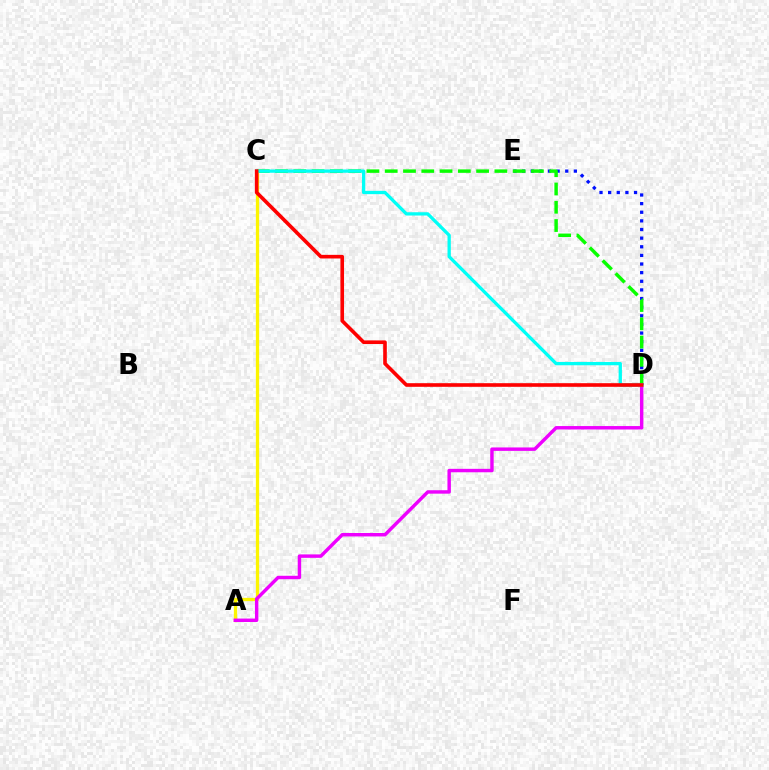{('D', 'E'): [{'color': '#0010ff', 'line_style': 'dotted', 'thickness': 2.34}], ('C', 'D'): [{'color': '#08ff00', 'line_style': 'dashed', 'thickness': 2.48}, {'color': '#00fff6', 'line_style': 'solid', 'thickness': 2.37}, {'color': '#ff0000', 'line_style': 'solid', 'thickness': 2.61}], ('A', 'C'): [{'color': '#fcf500', 'line_style': 'solid', 'thickness': 2.36}], ('A', 'D'): [{'color': '#ee00ff', 'line_style': 'solid', 'thickness': 2.47}]}